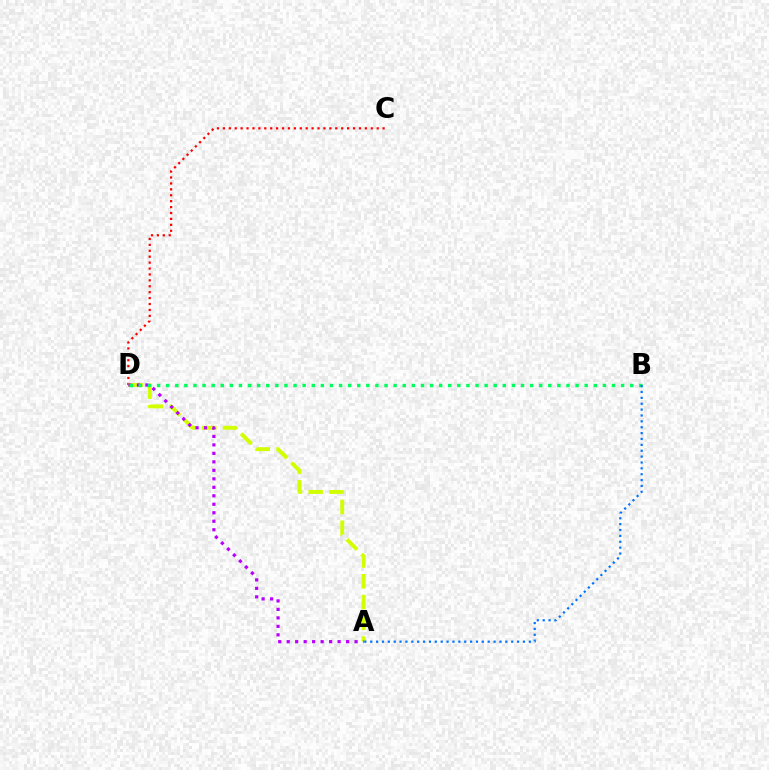{('C', 'D'): [{'color': '#ff0000', 'line_style': 'dotted', 'thickness': 1.61}], ('A', 'D'): [{'color': '#d1ff00', 'line_style': 'dashed', 'thickness': 2.82}, {'color': '#b900ff', 'line_style': 'dotted', 'thickness': 2.31}], ('B', 'D'): [{'color': '#00ff5c', 'line_style': 'dotted', 'thickness': 2.47}], ('A', 'B'): [{'color': '#0074ff', 'line_style': 'dotted', 'thickness': 1.6}]}